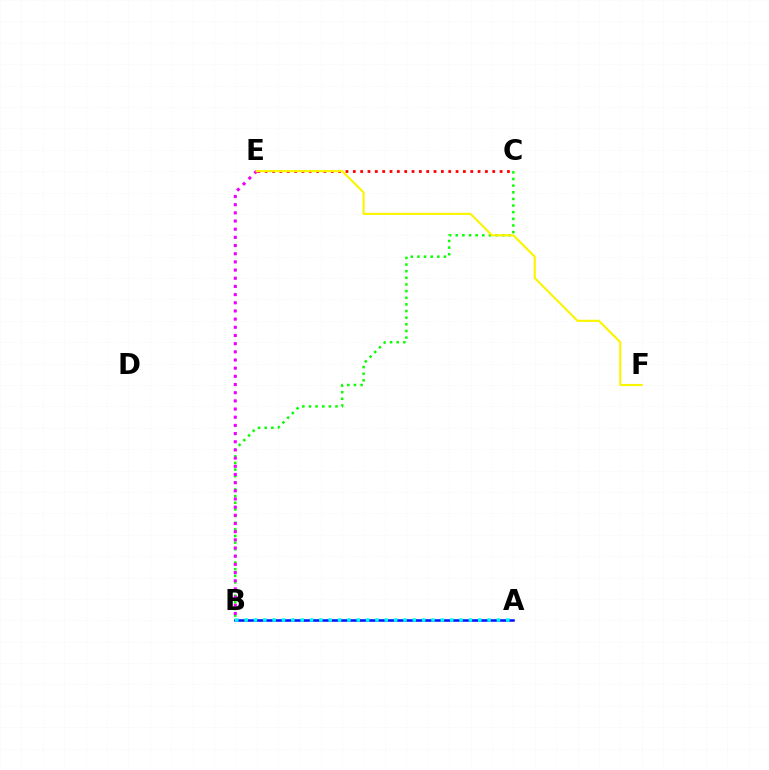{('B', 'C'): [{'color': '#08ff00', 'line_style': 'dotted', 'thickness': 1.8}], ('C', 'E'): [{'color': '#ff0000', 'line_style': 'dotted', 'thickness': 1.99}], ('B', 'E'): [{'color': '#ee00ff', 'line_style': 'dotted', 'thickness': 2.22}], ('E', 'F'): [{'color': '#fcf500', 'line_style': 'solid', 'thickness': 1.54}], ('A', 'B'): [{'color': '#0010ff', 'line_style': 'solid', 'thickness': 1.82}, {'color': '#00fff6', 'line_style': 'dotted', 'thickness': 2.54}]}